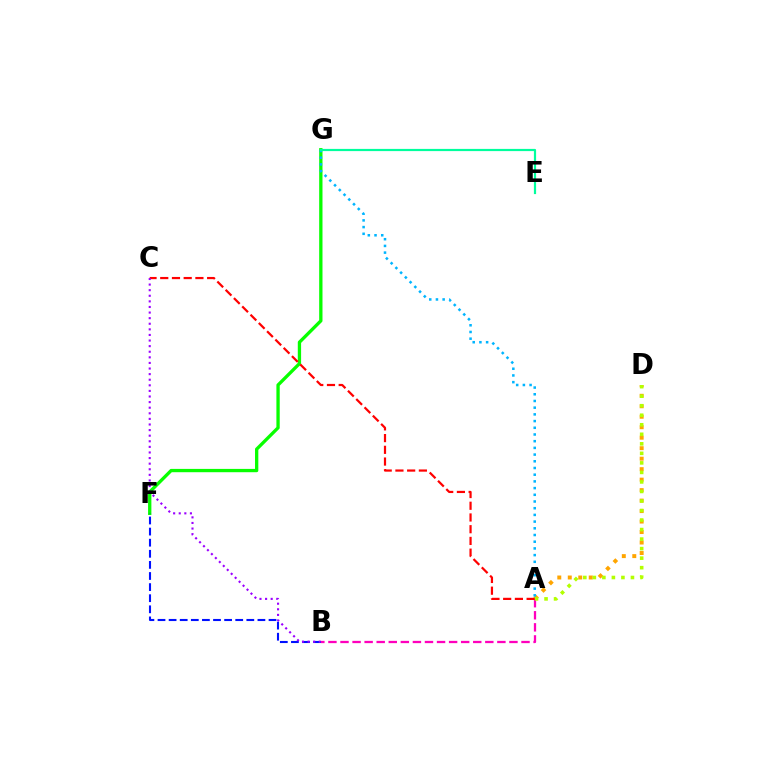{('A', 'B'): [{'color': '#ff00bd', 'line_style': 'dashed', 'thickness': 1.64}], ('F', 'G'): [{'color': '#08ff00', 'line_style': 'solid', 'thickness': 2.38}], ('A', 'D'): [{'color': '#ffa500', 'line_style': 'dotted', 'thickness': 2.85}, {'color': '#b3ff00', 'line_style': 'dotted', 'thickness': 2.59}], ('A', 'G'): [{'color': '#00b5ff', 'line_style': 'dotted', 'thickness': 1.82}], ('A', 'C'): [{'color': '#ff0000', 'line_style': 'dashed', 'thickness': 1.59}], ('E', 'G'): [{'color': '#00ff9d', 'line_style': 'solid', 'thickness': 1.59}], ('B', 'F'): [{'color': '#0010ff', 'line_style': 'dashed', 'thickness': 1.51}], ('B', 'C'): [{'color': '#9b00ff', 'line_style': 'dotted', 'thickness': 1.52}]}